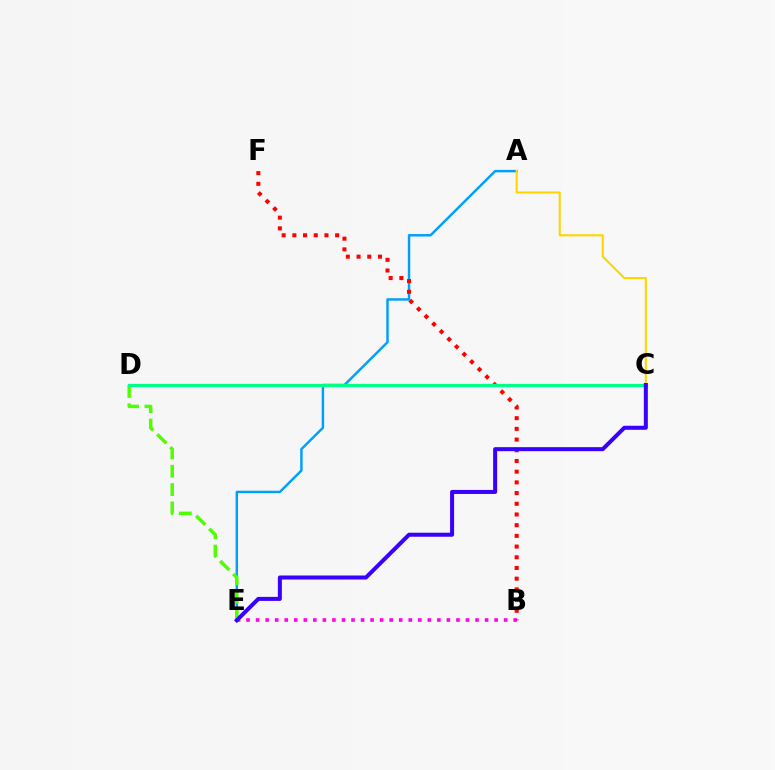{('B', 'E'): [{'color': '#ff00ed', 'line_style': 'dotted', 'thickness': 2.59}], ('A', 'E'): [{'color': '#009eff', 'line_style': 'solid', 'thickness': 1.75}], ('B', 'F'): [{'color': '#ff0000', 'line_style': 'dotted', 'thickness': 2.91}], ('D', 'E'): [{'color': '#4fff00', 'line_style': 'dashed', 'thickness': 2.5}], ('A', 'C'): [{'color': '#ffd500', 'line_style': 'solid', 'thickness': 1.5}], ('C', 'D'): [{'color': '#00ff86', 'line_style': 'solid', 'thickness': 2.29}], ('C', 'E'): [{'color': '#3700ff', 'line_style': 'solid', 'thickness': 2.89}]}